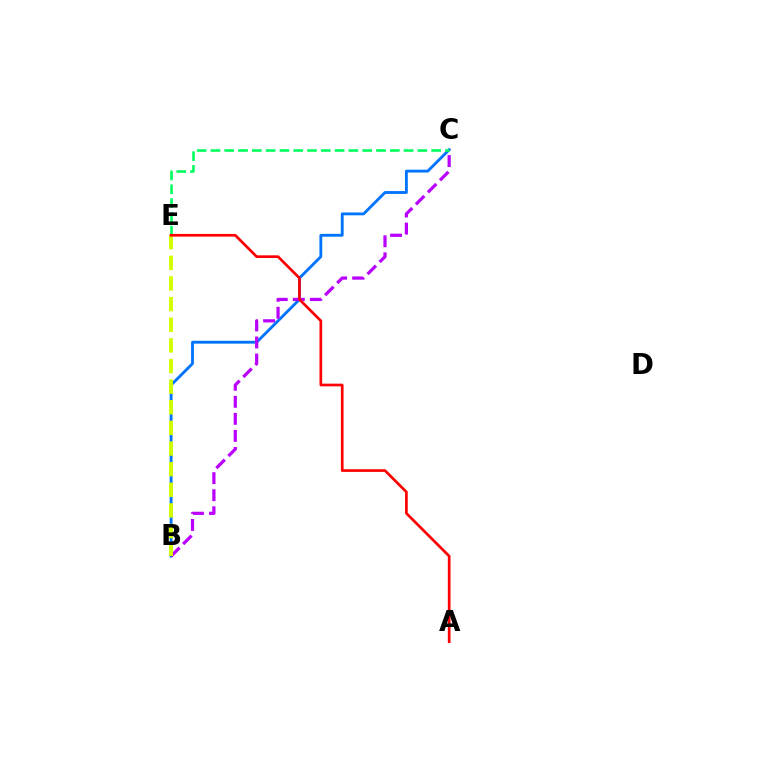{('B', 'C'): [{'color': '#0074ff', 'line_style': 'solid', 'thickness': 2.05}, {'color': '#b900ff', 'line_style': 'dashed', 'thickness': 2.32}], ('C', 'E'): [{'color': '#00ff5c', 'line_style': 'dashed', 'thickness': 1.87}], ('B', 'E'): [{'color': '#d1ff00', 'line_style': 'dashed', 'thickness': 2.8}], ('A', 'E'): [{'color': '#ff0000', 'line_style': 'solid', 'thickness': 1.94}]}